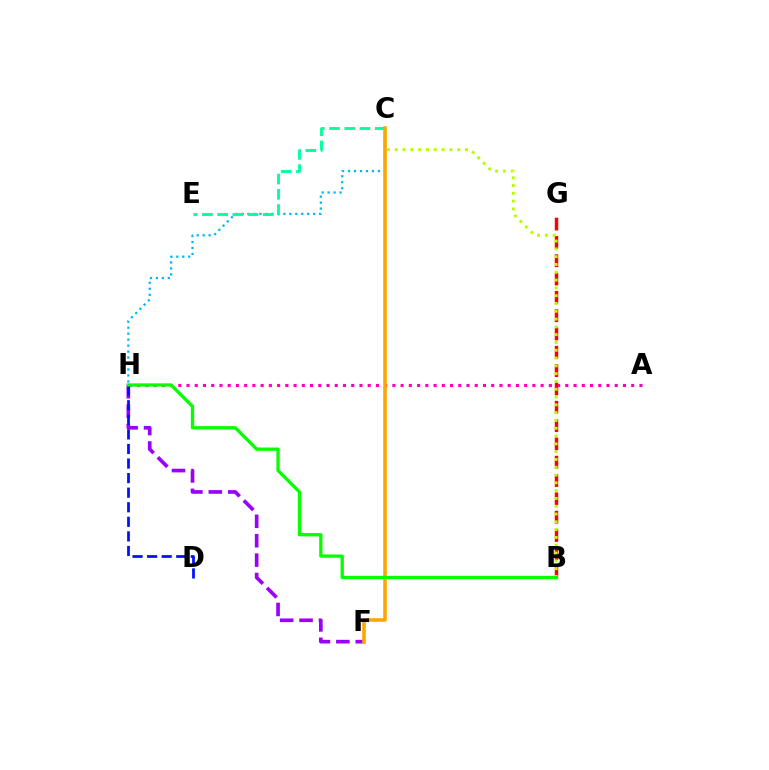{('A', 'H'): [{'color': '#ff00bd', 'line_style': 'dotted', 'thickness': 2.24}], ('F', 'H'): [{'color': '#9b00ff', 'line_style': 'dashed', 'thickness': 2.64}], ('D', 'H'): [{'color': '#0010ff', 'line_style': 'dashed', 'thickness': 1.98}], ('B', 'G'): [{'color': '#ff0000', 'line_style': 'dashed', 'thickness': 2.49}], ('C', 'H'): [{'color': '#00b5ff', 'line_style': 'dotted', 'thickness': 1.62}], ('B', 'C'): [{'color': '#b3ff00', 'line_style': 'dotted', 'thickness': 2.12}], ('C', 'E'): [{'color': '#00ff9d', 'line_style': 'dashed', 'thickness': 2.07}], ('C', 'F'): [{'color': '#ffa500', 'line_style': 'solid', 'thickness': 2.58}], ('B', 'H'): [{'color': '#08ff00', 'line_style': 'solid', 'thickness': 2.37}]}